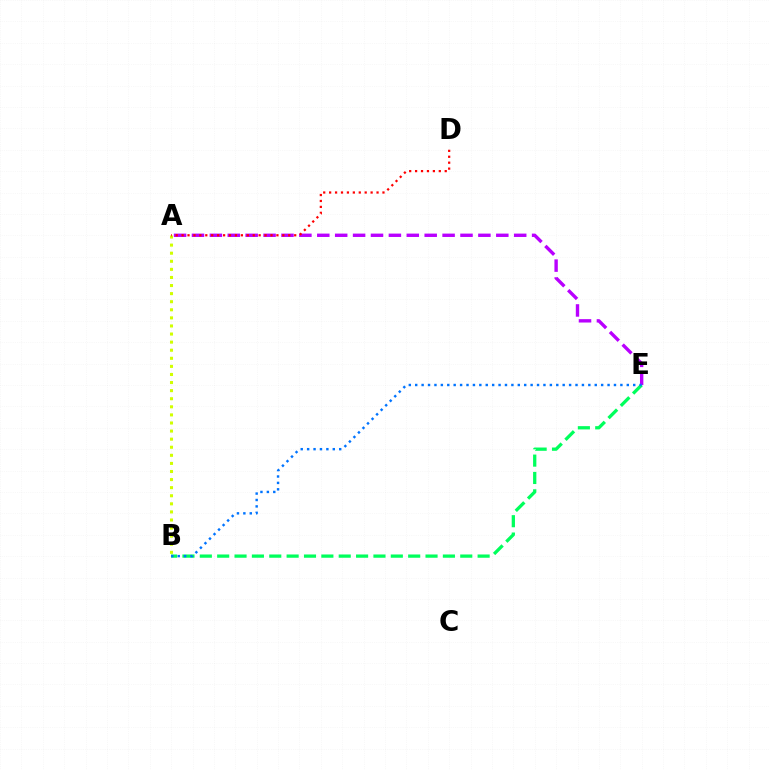{('A', 'B'): [{'color': '#d1ff00', 'line_style': 'dotted', 'thickness': 2.2}], ('A', 'E'): [{'color': '#b900ff', 'line_style': 'dashed', 'thickness': 2.43}], ('B', 'E'): [{'color': '#00ff5c', 'line_style': 'dashed', 'thickness': 2.36}, {'color': '#0074ff', 'line_style': 'dotted', 'thickness': 1.74}], ('A', 'D'): [{'color': '#ff0000', 'line_style': 'dotted', 'thickness': 1.61}]}